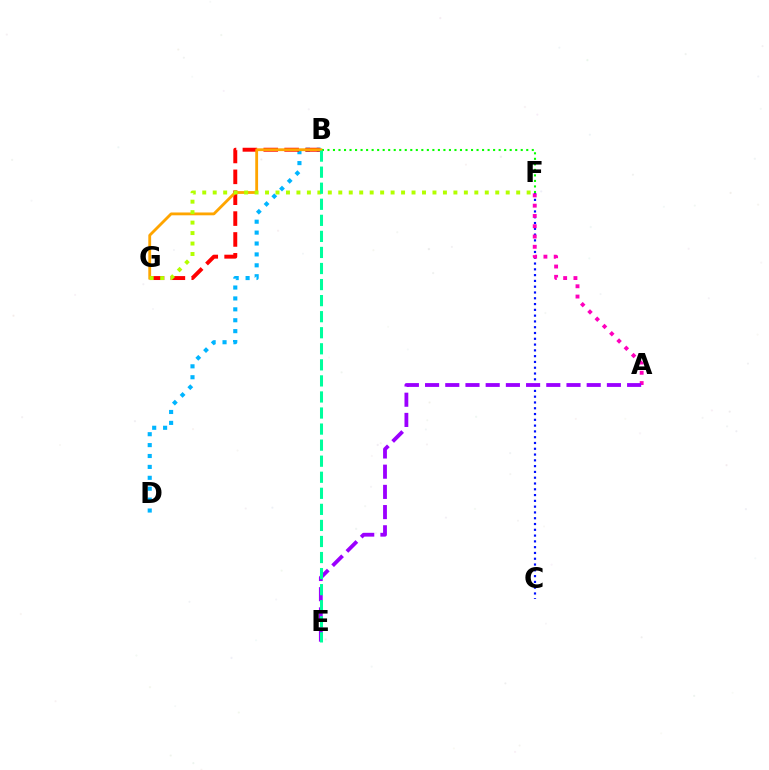{('C', 'F'): [{'color': '#0010ff', 'line_style': 'dotted', 'thickness': 1.57}], ('A', 'F'): [{'color': '#ff00bd', 'line_style': 'dotted', 'thickness': 2.79}], ('B', 'F'): [{'color': '#08ff00', 'line_style': 'dotted', 'thickness': 1.5}], ('B', 'D'): [{'color': '#00b5ff', 'line_style': 'dotted', 'thickness': 2.96}], ('B', 'G'): [{'color': '#ff0000', 'line_style': 'dashed', 'thickness': 2.84}, {'color': '#ffa500', 'line_style': 'solid', 'thickness': 2.03}], ('F', 'G'): [{'color': '#b3ff00', 'line_style': 'dotted', 'thickness': 2.84}], ('A', 'E'): [{'color': '#9b00ff', 'line_style': 'dashed', 'thickness': 2.74}], ('B', 'E'): [{'color': '#00ff9d', 'line_style': 'dashed', 'thickness': 2.18}]}